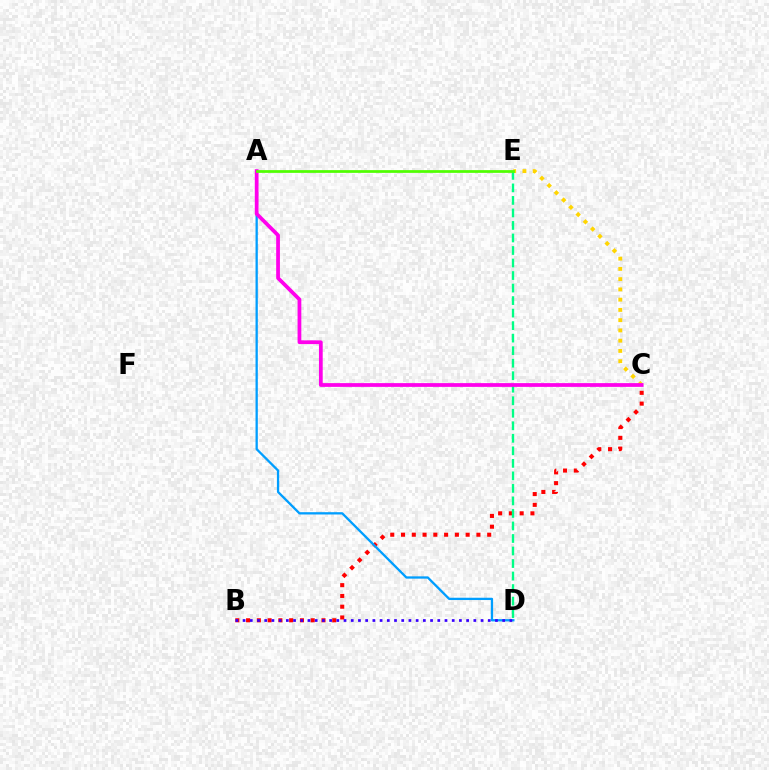{('B', 'C'): [{'color': '#ff0000', 'line_style': 'dotted', 'thickness': 2.93}], ('C', 'E'): [{'color': '#ffd500', 'line_style': 'dotted', 'thickness': 2.79}], ('A', 'D'): [{'color': '#009eff', 'line_style': 'solid', 'thickness': 1.65}], ('D', 'E'): [{'color': '#00ff86', 'line_style': 'dashed', 'thickness': 1.7}], ('A', 'C'): [{'color': '#ff00ed', 'line_style': 'solid', 'thickness': 2.7}], ('A', 'E'): [{'color': '#4fff00', 'line_style': 'solid', 'thickness': 1.97}], ('B', 'D'): [{'color': '#3700ff', 'line_style': 'dotted', 'thickness': 1.96}]}